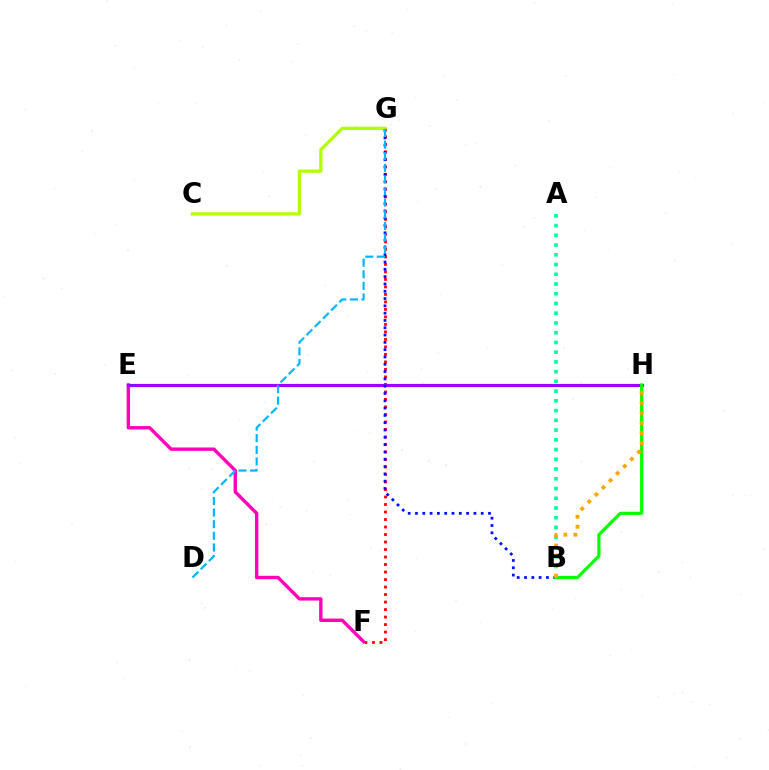{('F', 'G'): [{'color': '#ff0000', 'line_style': 'dotted', 'thickness': 2.04}], ('E', 'F'): [{'color': '#ff00bd', 'line_style': 'solid', 'thickness': 2.44}], ('C', 'G'): [{'color': '#b3ff00', 'line_style': 'solid', 'thickness': 2.37}], ('E', 'H'): [{'color': '#9b00ff', 'line_style': 'solid', 'thickness': 2.28}], ('B', 'G'): [{'color': '#0010ff', 'line_style': 'dotted', 'thickness': 1.98}], ('B', 'H'): [{'color': '#08ff00', 'line_style': 'solid', 'thickness': 2.31}, {'color': '#ffa500', 'line_style': 'dotted', 'thickness': 2.72}], ('D', 'G'): [{'color': '#00b5ff', 'line_style': 'dashed', 'thickness': 1.58}], ('A', 'B'): [{'color': '#00ff9d', 'line_style': 'dotted', 'thickness': 2.65}]}